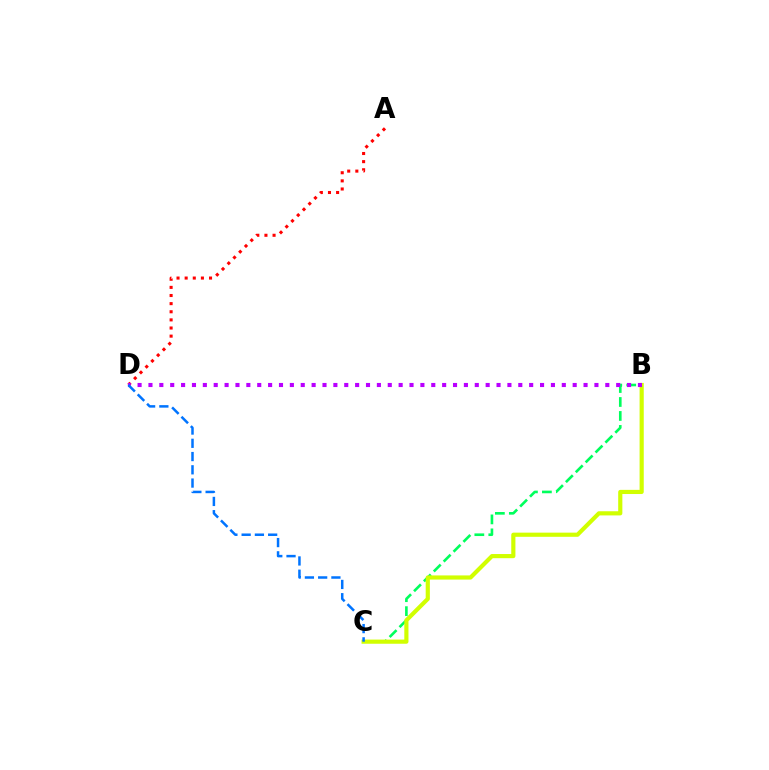{('B', 'C'): [{'color': '#00ff5c', 'line_style': 'dashed', 'thickness': 1.9}, {'color': '#d1ff00', 'line_style': 'solid', 'thickness': 3.0}], ('A', 'D'): [{'color': '#ff0000', 'line_style': 'dotted', 'thickness': 2.21}], ('B', 'D'): [{'color': '#b900ff', 'line_style': 'dotted', 'thickness': 2.96}], ('C', 'D'): [{'color': '#0074ff', 'line_style': 'dashed', 'thickness': 1.8}]}